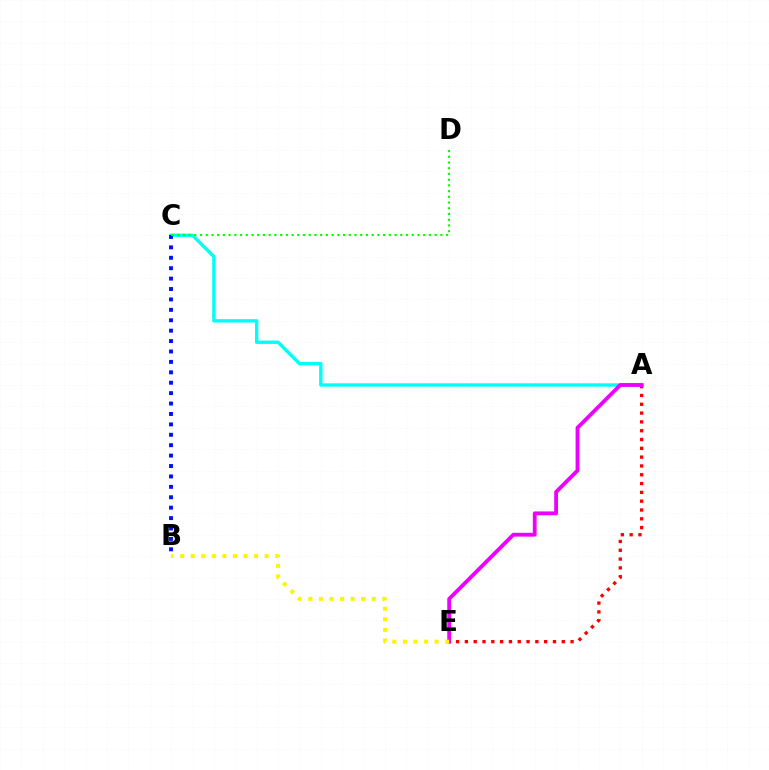{('A', 'E'): [{'color': '#ff0000', 'line_style': 'dotted', 'thickness': 2.39}, {'color': '#ee00ff', 'line_style': 'solid', 'thickness': 2.75}], ('A', 'C'): [{'color': '#00fff6', 'line_style': 'solid', 'thickness': 2.42}], ('B', 'E'): [{'color': '#fcf500', 'line_style': 'dotted', 'thickness': 2.87}], ('B', 'C'): [{'color': '#0010ff', 'line_style': 'dotted', 'thickness': 2.83}], ('C', 'D'): [{'color': '#08ff00', 'line_style': 'dotted', 'thickness': 1.55}]}